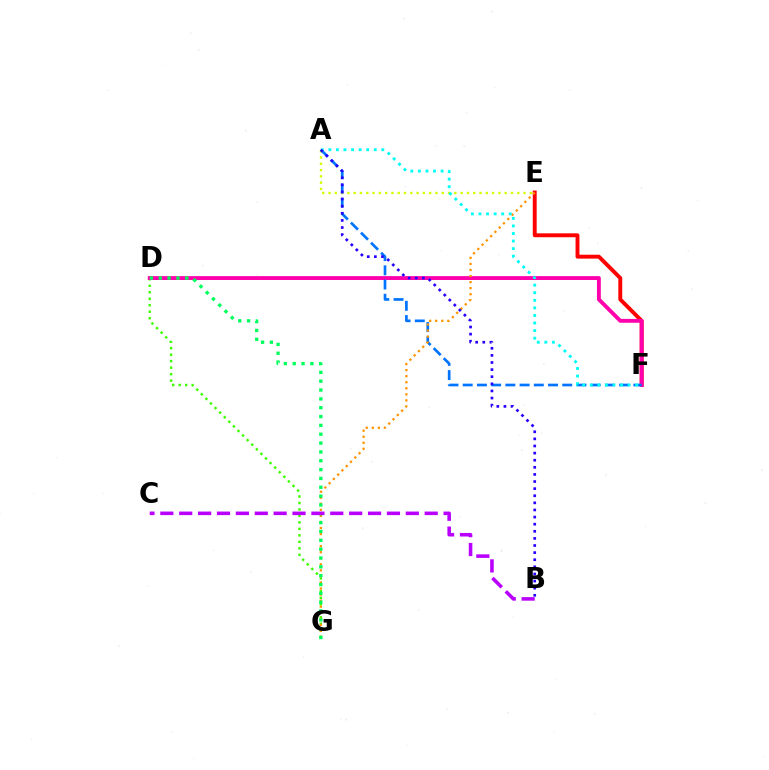{('D', 'G'): [{'color': '#3dff00', 'line_style': 'dotted', 'thickness': 1.76}, {'color': '#00ff5c', 'line_style': 'dotted', 'thickness': 2.4}], ('E', 'F'): [{'color': '#ff0000', 'line_style': 'solid', 'thickness': 2.81}], ('D', 'F'): [{'color': '#ff00ac', 'line_style': 'solid', 'thickness': 2.78}], ('A', 'E'): [{'color': '#d1ff00', 'line_style': 'dotted', 'thickness': 1.71}], ('A', 'F'): [{'color': '#0074ff', 'line_style': 'dashed', 'thickness': 1.93}, {'color': '#00fff6', 'line_style': 'dotted', 'thickness': 2.06}], ('E', 'G'): [{'color': '#ff9400', 'line_style': 'dotted', 'thickness': 1.64}], ('A', 'B'): [{'color': '#2500ff', 'line_style': 'dotted', 'thickness': 1.93}], ('B', 'C'): [{'color': '#b900ff', 'line_style': 'dashed', 'thickness': 2.57}]}